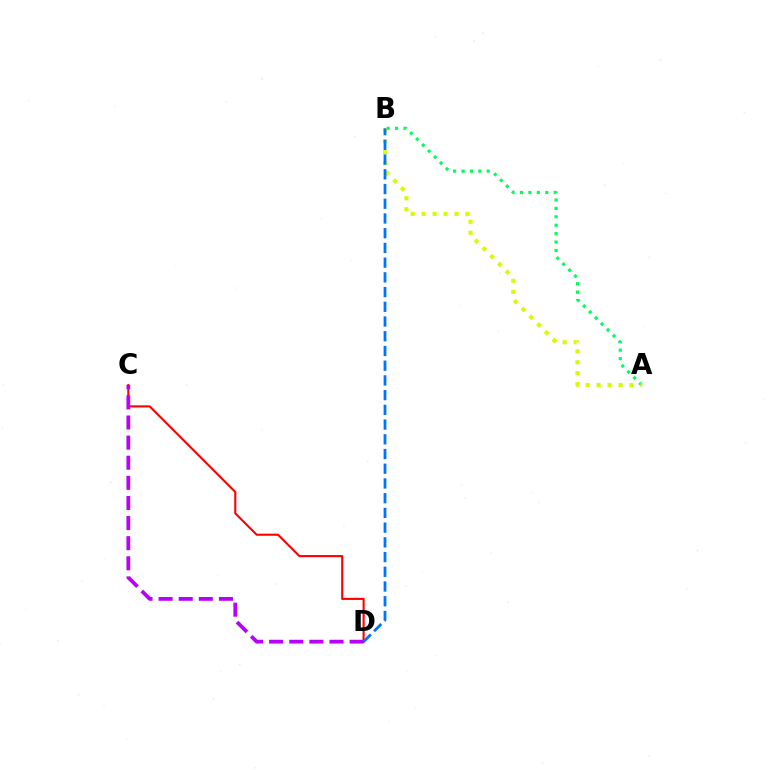{('A', 'B'): [{'color': '#00ff5c', 'line_style': 'dotted', 'thickness': 2.29}, {'color': '#d1ff00', 'line_style': 'dotted', 'thickness': 2.98}], ('C', 'D'): [{'color': '#ff0000', 'line_style': 'solid', 'thickness': 1.52}, {'color': '#b900ff', 'line_style': 'dashed', 'thickness': 2.73}], ('B', 'D'): [{'color': '#0074ff', 'line_style': 'dashed', 'thickness': 2.0}]}